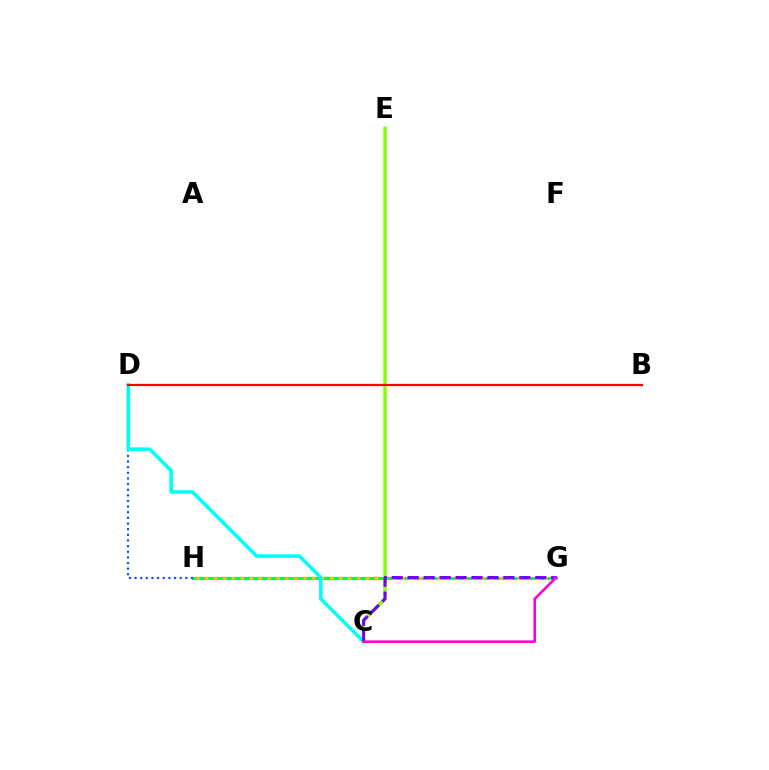{('C', 'E'): [{'color': '#84ff00', 'line_style': 'solid', 'thickness': 2.51}], ('G', 'H'): [{'color': '#00ff39', 'line_style': 'solid', 'thickness': 2.26}, {'color': '#ffbd00', 'line_style': 'dotted', 'thickness': 2.43}], ('D', 'H'): [{'color': '#004bff', 'line_style': 'dotted', 'thickness': 1.53}], ('C', 'D'): [{'color': '#00fff6', 'line_style': 'solid', 'thickness': 2.56}], ('C', 'G'): [{'color': '#7200ff', 'line_style': 'dashed', 'thickness': 2.17}, {'color': '#ff00cf', 'line_style': 'solid', 'thickness': 1.84}], ('B', 'D'): [{'color': '#ff0000', 'line_style': 'solid', 'thickness': 1.62}]}